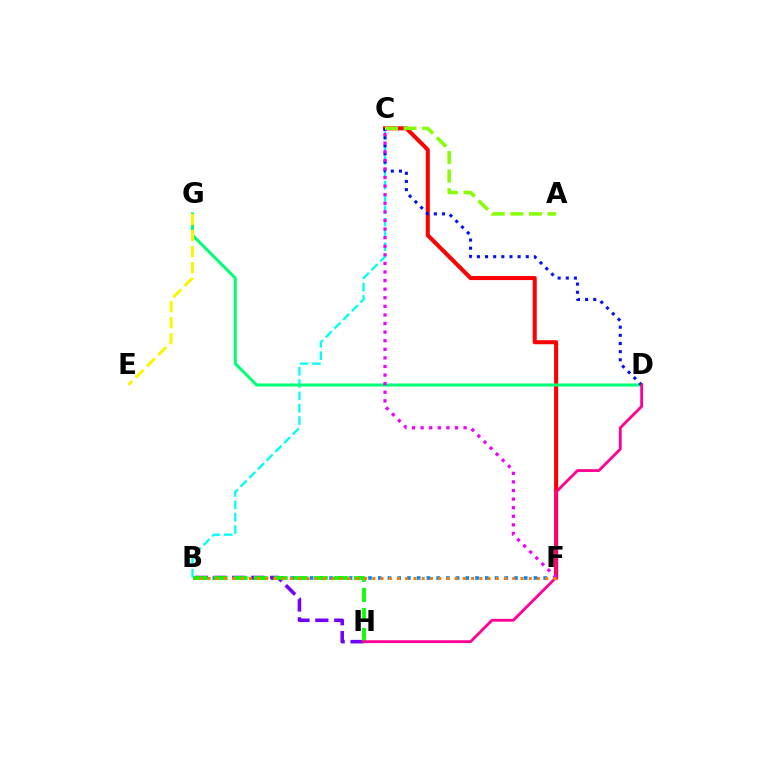{('B', 'F'): [{'color': '#008cff', 'line_style': 'dotted', 'thickness': 2.64}, {'color': '#ff7c00', 'line_style': 'dotted', 'thickness': 2.24}], ('B', 'H'): [{'color': '#7200ff', 'line_style': 'dashed', 'thickness': 2.56}, {'color': '#08ff00', 'line_style': 'dashed', 'thickness': 2.72}], ('C', 'F'): [{'color': '#ff0000', 'line_style': 'solid', 'thickness': 2.91}, {'color': '#ee00ff', 'line_style': 'dotted', 'thickness': 2.33}], ('B', 'C'): [{'color': '#00fff6', 'line_style': 'dashed', 'thickness': 1.67}], ('D', 'G'): [{'color': '#00ff74', 'line_style': 'solid', 'thickness': 2.18}], ('C', 'D'): [{'color': '#0010ff', 'line_style': 'dotted', 'thickness': 2.21}], ('D', 'H'): [{'color': '#ff0094', 'line_style': 'solid', 'thickness': 2.03}], ('E', 'G'): [{'color': '#fcf500', 'line_style': 'dashed', 'thickness': 2.18}], ('A', 'C'): [{'color': '#84ff00', 'line_style': 'dashed', 'thickness': 2.52}]}